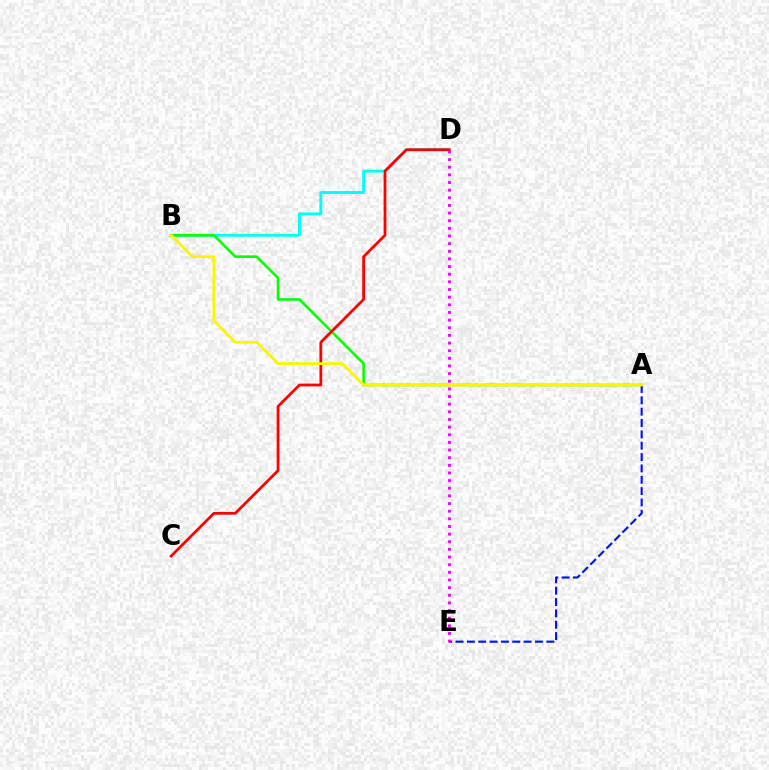{('B', 'D'): [{'color': '#00fff6', 'line_style': 'solid', 'thickness': 2.07}], ('A', 'B'): [{'color': '#08ff00', 'line_style': 'solid', 'thickness': 1.86}, {'color': '#fcf500', 'line_style': 'solid', 'thickness': 1.98}], ('A', 'E'): [{'color': '#0010ff', 'line_style': 'dashed', 'thickness': 1.54}], ('C', 'D'): [{'color': '#ff0000', 'line_style': 'solid', 'thickness': 1.98}], ('D', 'E'): [{'color': '#ee00ff', 'line_style': 'dotted', 'thickness': 2.08}]}